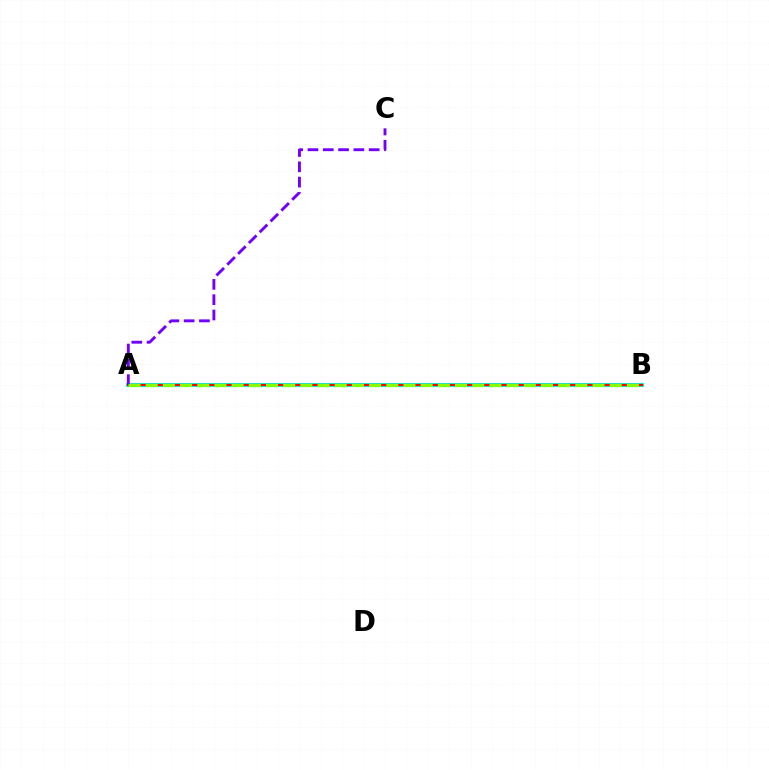{('A', 'B'): [{'color': '#00fff6', 'line_style': 'solid', 'thickness': 2.97}, {'color': '#ff0000', 'line_style': 'solid', 'thickness': 1.65}, {'color': '#84ff00', 'line_style': 'dashed', 'thickness': 2.33}], ('A', 'C'): [{'color': '#7200ff', 'line_style': 'dashed', 'thickness': 2.08}]}